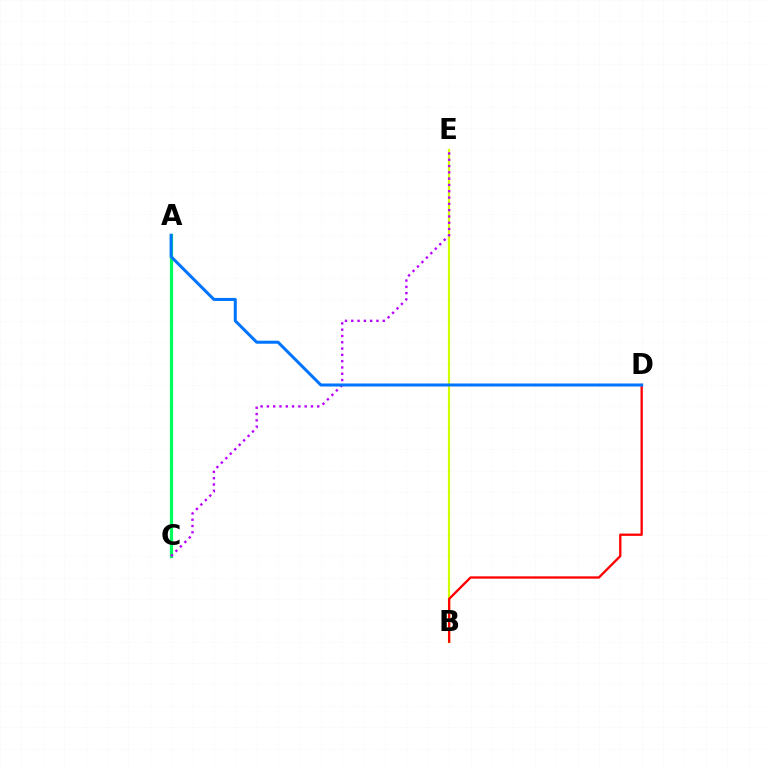{('A', 'C'): [{'color': '#00ff5c', 'line_style': 'solid', 'thickness': 2.32}], ('B', 'E'): [{'color': '#d1ff00', 'line_style': 'solid', 'thickness': 1.61}], ('B', 'D'): [{'color': '#ff0000', 'line_style': 'solid', 'thickness': 1.67}], ('C', 'E'): [{'color': '#b900ff', 'line_style': 'dotted', 'thickness': 1.71}], ('A', 'D'): [{'color': '#0074ff', 'line_style': 'solid', 'thickness': 2.17}]}